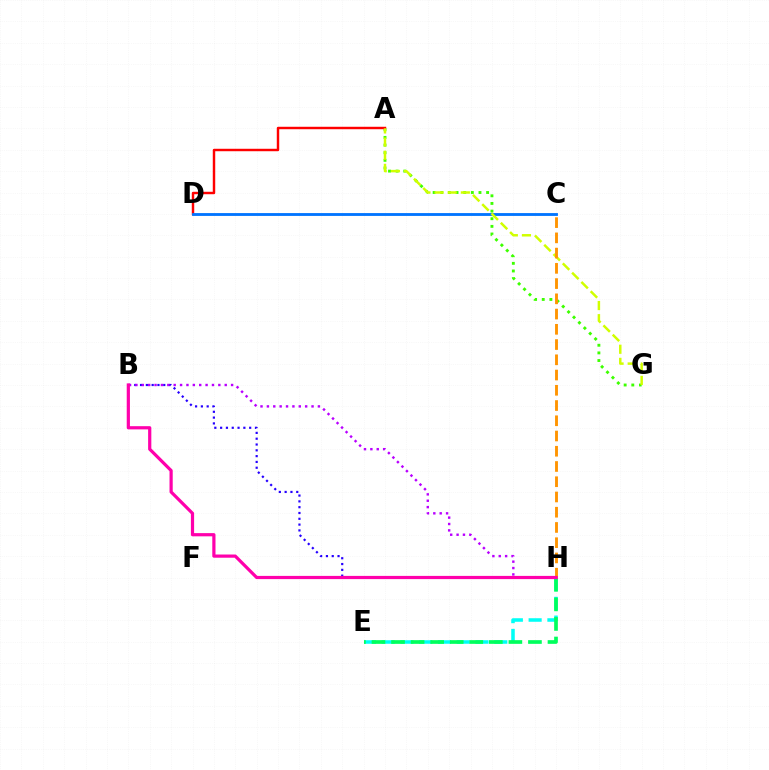{('A', 'G'): [{'color': '#3dff00', 'line_style': 'dotted', 'thickness': 2.08}, {'color': '#d1ff00', 'line_style': 'dashed', 'thickness': 1.78}], ('A', 'D'): [{'color': '#ff0000', 'line_style': 'solid', 'thickness': 1.76}], ('E', 'H'): [{'color': '#00fff6', 'line_style': 'dashed', 'thickness': 2.55}, {'color': '#00ff5c', 'line_style': 'dashed', 'thickness': 2.66}], ('C', 'D'): [{'color': '#0074ff', 'line_style': 'solid', 'thickness': 2.04}], ('B', 'H'): [{'color': '#2500ff', 'line_style': 'dotted', 'thickness': 1.58}, {'color': '#b900ff', 'line_style': 'dotted', 'thickness': 1.73}, {'color': '#ff00ac', 'line_style': 'solid', 'thickness': 2.31}], ('C', 'H'): [{'color': '#ff9400', 'line_style': 'dashed', 'thickness': 2.07}]}